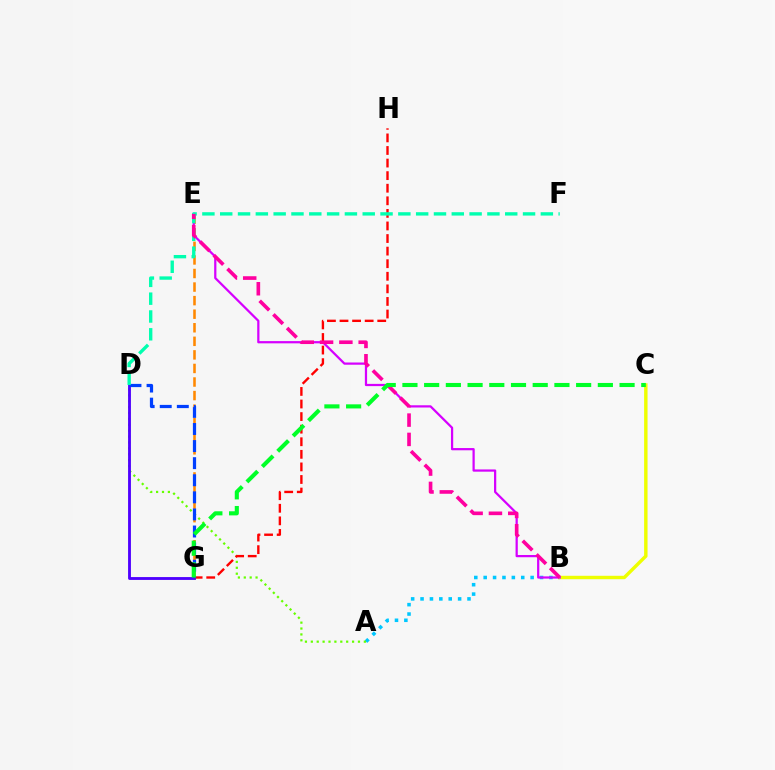{('A', 'B'): [{'color': '#00c7ff', 'line_style': 'dotted', 'thickness': 2.55}], ('E', 'G'): [{'color': '#ff8800', 'line_style': 'dashed', 'thickness': 1.84}], ('B', 'C'): [{'color': '#eeff00', 'line_style': 'solid', 'thickness': 2.46}], ('B', 'E'): [{'color': '#d600ff', 'line_style': 'solid', 'thickness': 1.61}, {'color': '#ff00a0', 'line_style': 'dashed', 'thickness': 2.62}], ('A', 'D'): [{'color': '#66ff00', 'line_style': 'dotted', 'thickness': 1.6}], ('D', 'G'): [{'color': '#4f00ff', 'line_style': 'solid', 'thickness': 2.05}, {'color': '#003fff', 'line_style': 'dashed', 'thickness': 2.32}], ('G', 'H'): [{'color': '#ff0000', 'line_style': 'dashed', 'thickness': 1.71}], ('D', 'F'): [{'color': '#00ffaf', 'line_style': 'dashed', 'thickness': 2.42}], ('C', 'G'): [{'color': '#00ff27', 'line_style': 'dashed', 'thickness': 2.95}]}